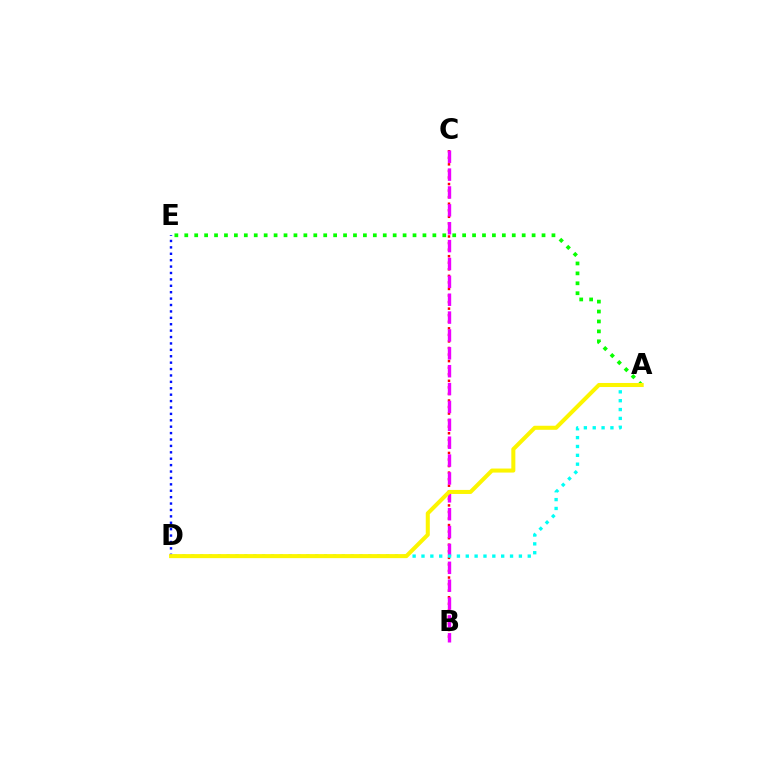{('B', 'C'): [{'color': '#ff0000', 'line_style': 'dotted', 'thickness': 1.78}, {'color': '#ee00ff', 'line_style': 'dashed', 'thickness': 2.43}], ('D', 'E'): [{'color': '#0010ff', 'line_style': 'dotted', 'thickness': 1.74}], ('A', 'E'): [{'color': '#08ff00', 'line_style': 'dotted', 'thickness': 2.7}], ('A', 'D'): [{'color': '#00fff6', 'line_style': 'dotted', 'thickness': 2.41}, {'color': '#fcf500', 'line_style': 'solid', 'thickness': 2.91}]}